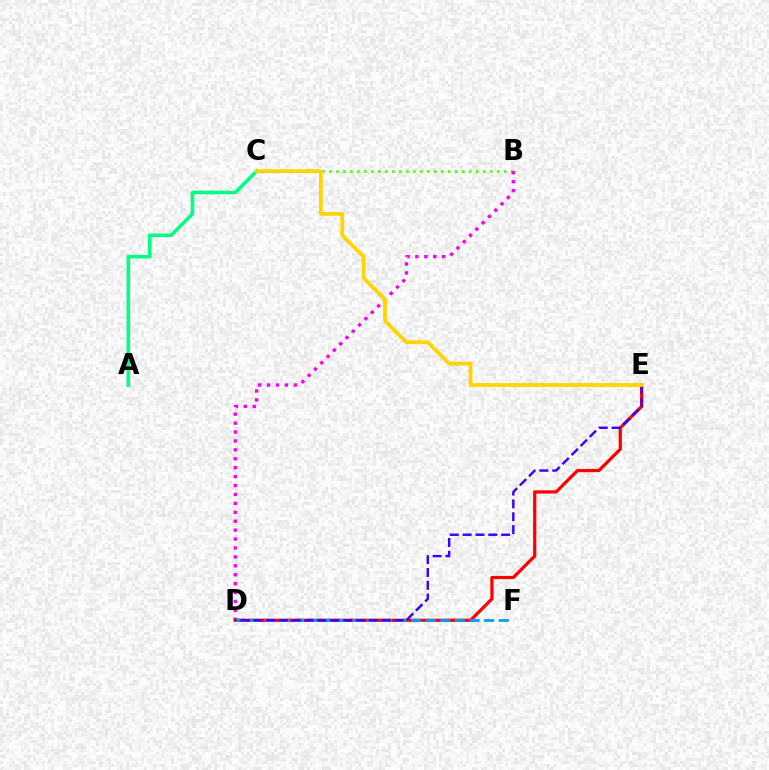{('B', 'C'): [{'color': '#4fff00', 'line_style': 'dotted', 'thickness': 1.9}], ('B', 'D'): [{'color': '#ff00ed', 'line_style': 'dotted', 'thickness': 2.42}], ('D', 'E'): [{'color': '#ff0000', 'line_style': 'solid', 'thickness': 2.32}, {'color': '#3700ff', 'line_style': 'dashed', 'thickness': 1.74}], ('A', 'C'): [{'color': '#00ff86', 'line_style': 'solid', 'thickness': 2.59}], ('D', 'F'): [{'color': '#009eff', 'line_style': 'dashed', 'thickness': 1.99}], ('C', 'E'): [{'color': '#ffd500', 'line_style': 'solid', 'thickness': 2.73}]}